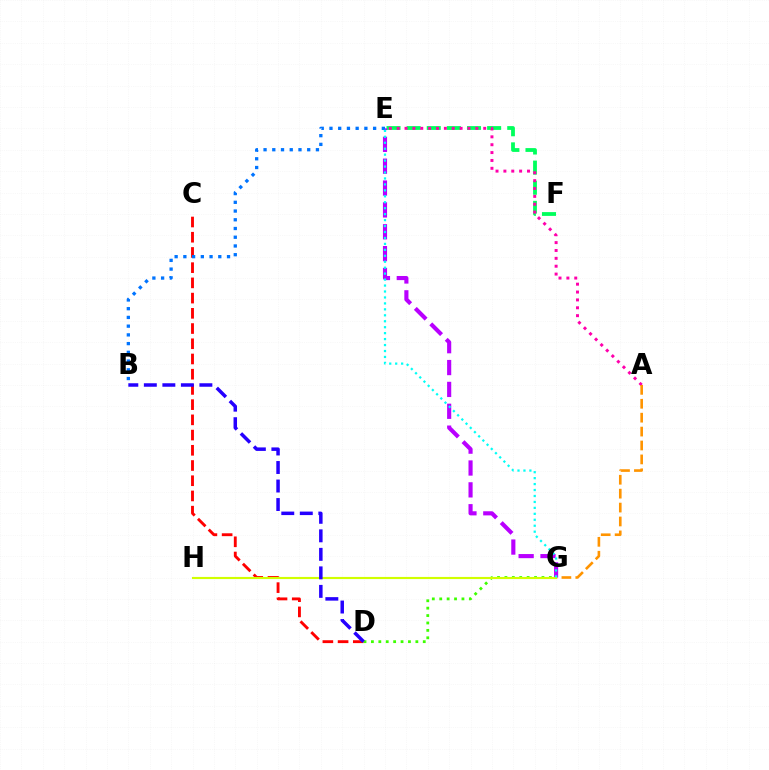{('E', 'F'): [{'color': '#00ff5c', 'line_style': 'dashed', 'thickness': 2.73}], ('A', 'E'): [{'color': '#ff00ac', 'line_style': 'dotted', 'thickness': 2.14}], ('A', 'G'): [{'color': '#ff9400', 'line_style': 'dashed', 'thickness': 1.89}], ('C', 'D'): [{'color': '#ff0000', 'line_style': 'dashed', 'thickness': 2.07}], ('E', 'G'): [{'color': '#b900ff', 'line_style': 'dashed', 'thickness': 2.97}, {'color': '#00fff6', 'line_style': 'dotted', 'thickness': 1.62}], ('D', 'G'): [{'color': '#3dff00', 'line_style': 'dotted', 'thickness': 2.01}], ('B', 'E'): [{'color': '#0074ff', 'line_style': 'dotted', 'thickness': 2.37}], ('G', 'H'): [{'color': '#d1ff00', 'line_style': 'solid', 'thickness': 1.54}], ('B', 'D'): [{'color': '#2500ff', 'line_style': 'dashed', 'thickness': 2.52}]}